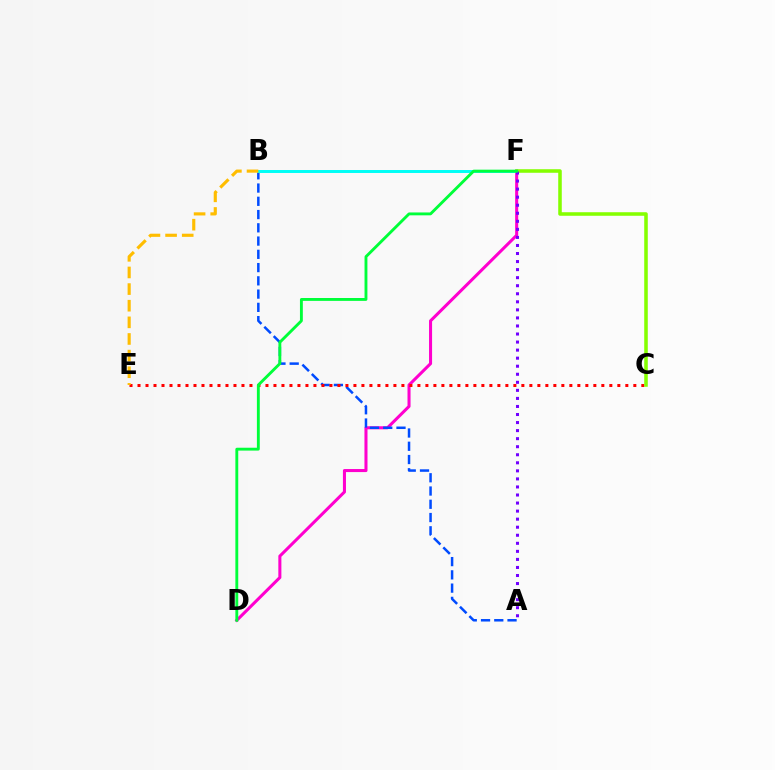{('D', 'F'): [{'color': '#ff00cf', 'line_style': 'solid', 'thickness': 2.19}, {'color': '#00ff39', 'line_style': 'solid', 'thickness': 2.07}], ('A', 'B'): [{'color': '#004bff', 'line_style': 'dashed', 'thickness': 1.8}], ('C', 'E'): [{'color': '#ff0000', 'line_style': 'dotted', 'thickness': 2.17}], ('B', 'F'): [{'color': '#00fff6', 'line_style': 'solid', 'thickness': 2.13}], ('B', 'E'): [{'color': '#ffbd00', 'line_style': 'dashed', 'thickness': 2.26}], ('C', 'F'): [{'color': '#84ff00', 'line_style': 'solid', 'thickness': 2.56}], ('A', 'F'): [{'color': '#7200ff', 'line_style': 'dotted', 'thickness': 2.19}]}